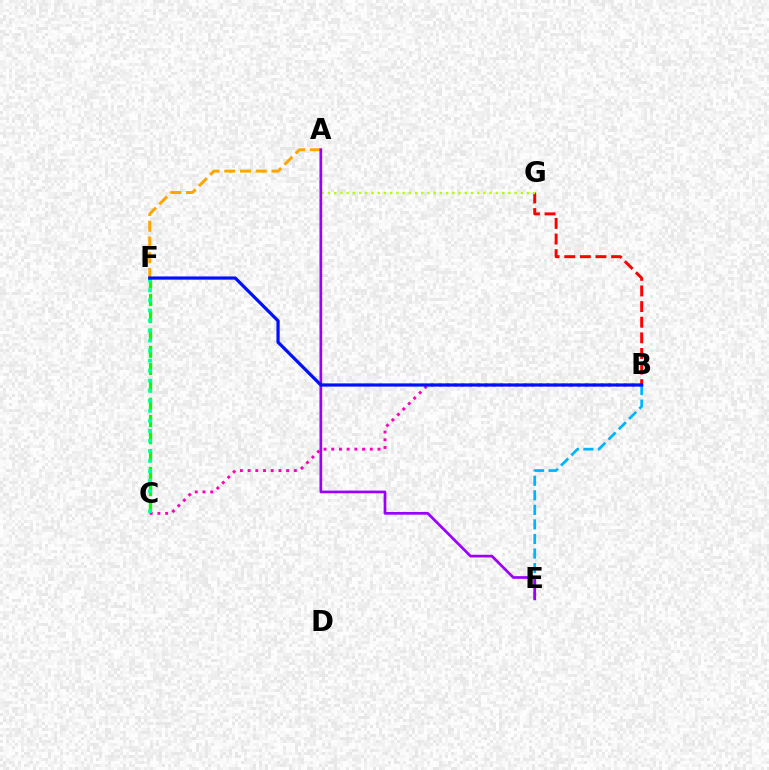{('A', 'F'): [{'color': '#ffa500', 'line_style': 'dashed', 'thickness': 2.14}], ('B', 'G'): [{'color': '#ff0000', 'line_style': 'dashed', 'thickness': 2.12}], ('C', 'F'): [{'color': '#08ff00', 'line_style': 'dashed', 'thickness': 2.35}, {'color': '#00ff9d', 'line_style': 'dotted', 'thickness': 2.73}], ('B', 'C'): [{'color': '#ff00bd', 'line_style': 'dotted', 'thickness': 2.09}], ('B', 'E'): [{'color': '#00b5ff', 'line_style': 'dashed', 'thickness': 1.98}], ('A', 'G'): [{'color': '#b3ff00', 'line_style': 'dotted', 'thickness': 1.69}], ('A', 'E'): [{'color': '#9b00ff', 'line_style': 'solid', 'thickness': 1.94}], ('B', 'F'): [{'color': '#0010ff', 'line_style': 'solid', 'thickness': 2.32}]}